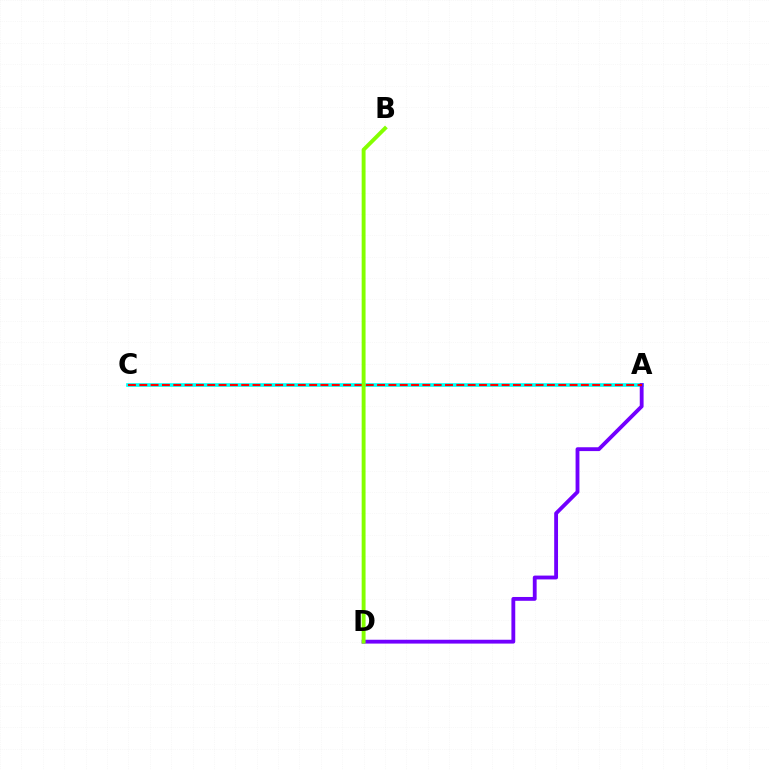{('A', 'C'): [{'color': '#00fff6', 'line_style': 'solid', 'thickness': 2.63}, {'color': '#ff0000', 'line_style': 'dashed', 'thickness': 1.54}], ('A', 'D'): [{'color': '#7200ff', 'line_style': 'solid', 'thickness': 2.76}], ('B', 'D'): [{'color': '#84ff00', 'line_style': 'solid', 'thickness': 2.8}]}